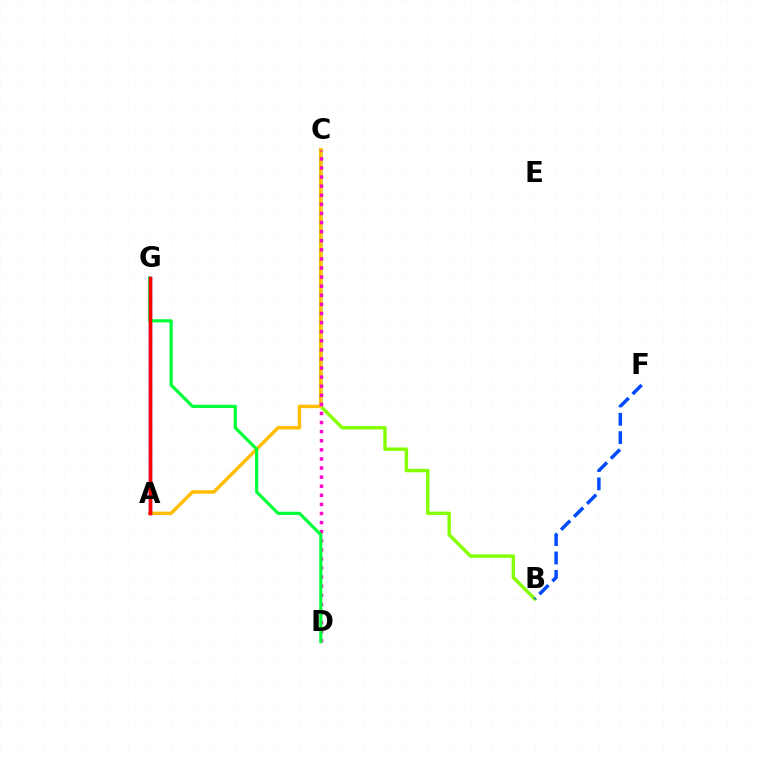{('B', 'C'): [{'color': '#84ff00', 'line_style': 'solid', 'thickness': 2.47}], ('A', 'C'): [{'color': '#ffbd00', 'line_style': 'solid', 'thickness': 2.49}], ('A', 'G'): [{'color': '#00fff6', 'line_style': 'dotted', 'thickness': 2.26}, {'color': '#7200ff', 'line_style': 'solid', 'thickness': 2.43}, {'color': '#ff0000', 'line_style': 'solid', 'thickness': 2.5}], ('B', 'F'): [{'color': '#004bff', 'line_style': 'dashed', 'thickness': 2.49}], ('C', 'D'): [{'color': '#ff00cf', 'line_style': 'dotted', 'thickness': 2.47}], ('D', 'G'): [{'color': '#00ff39', 'line_style': 'solid', 'thickness': 2.3}]}